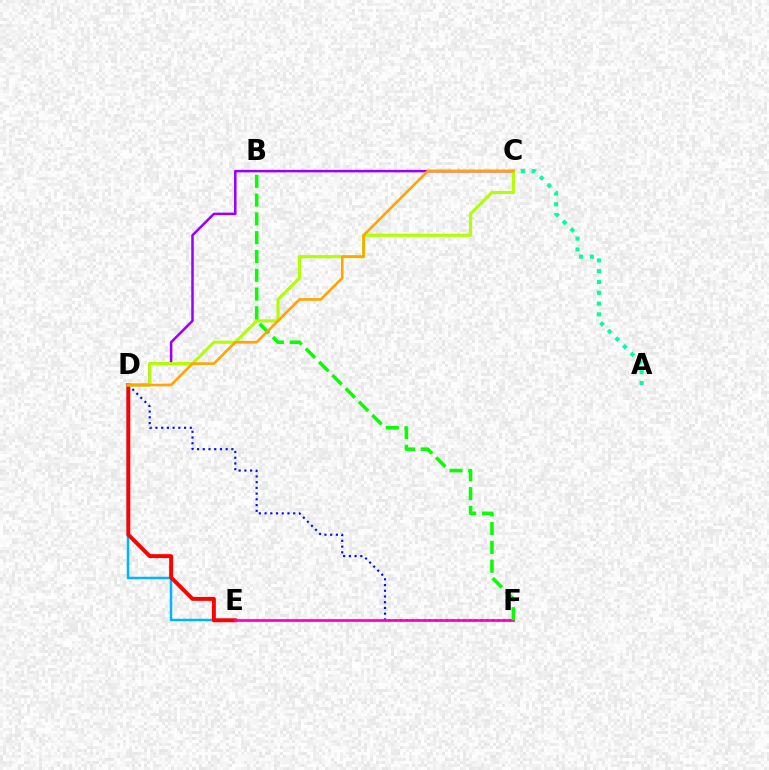{('A', 'C'): [{'color': '#00ff9d', 'line_style': 'dotted', 'thickness': 2.93}], ('C', 'D'): [{'color': '#9b00ff', 'line_style': 'solid', 'thickness': 1.81}, {'color': '#b3ff00', 'line_style': 'solid', 'thickness': 2.26}, {'color': '#ffa500', 'line_style': 'solid', 'thickness': 1.88}], ('D', 'F'): [{'color': '#0010ff', 'line_style': 'dotted', 'thickness': 1.56}], ('D', 'E'): [{'color': '#00b5ff', 'line_style': 'solid', 'thickness': 1.79}, {'color': '#ff0000', 'line_style': 'solid', 'thickness': 2.83}], ('E', 'F'): [{'color': '#ff00bd', 'line_style': 'solid', 'thickness': 1.95}], ('B', 'F'): [{'color': '#08ff00', 'line_style': 'dashed', 'thickness': 2.55}]}